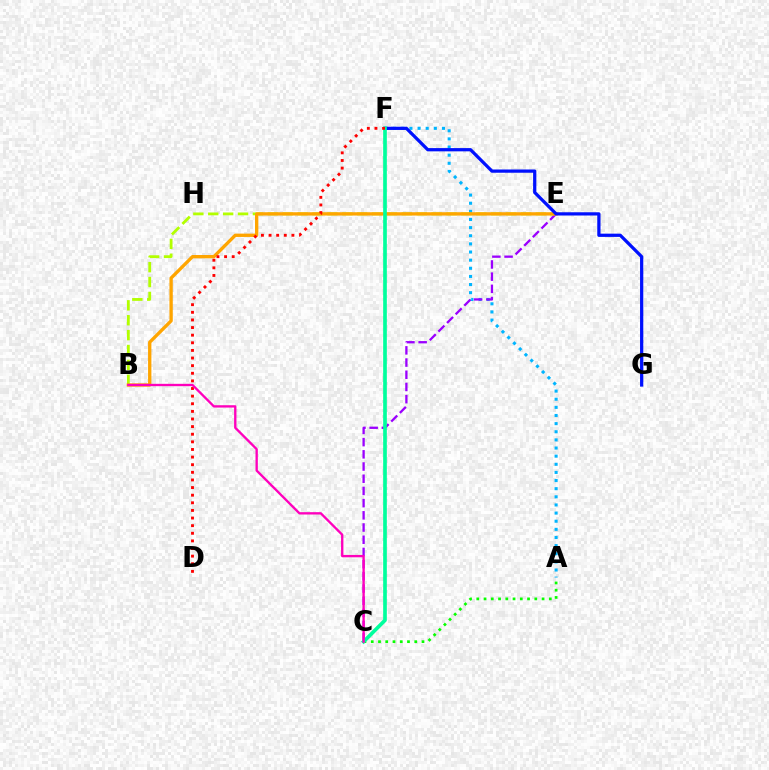{('A', 'C'): [{'color': '#08ff00', 'line_style': 'dotted', 'thickness': 1.97}], ('A', 'F'): [{'color': '#00b5ff', 'line_style': 'dotted', 'thickness': 2.21}], ('C', 'E'): [{'color': '#9b00ff', 'line_style': 'dashed', 'thickness': 1.66}], ('B', 'E'): [{'color': '#b3ff00', 'line_style': 'dashed', 'thickness': 2.02}, {'color': '#ffa500', 'line_style': 'solid', 'thickness': 2.4}], ('F', 'G'): [{'color': '#0010ff', 'line_style': 'solid', 'thickness': 2.34}], ('C', 'F'): [{'color': '#00ff9d', 'line_style': 'solid', 'thickness': 2.64}], ('D', 'F'): [{'color': '#ff0000', 'line_style': 'dotted', 'thickness': 2.07}], ('B', 'C'): [{'color': '#ff00bd', 'line_style': 'solid', 'thickness': 1.69}]}